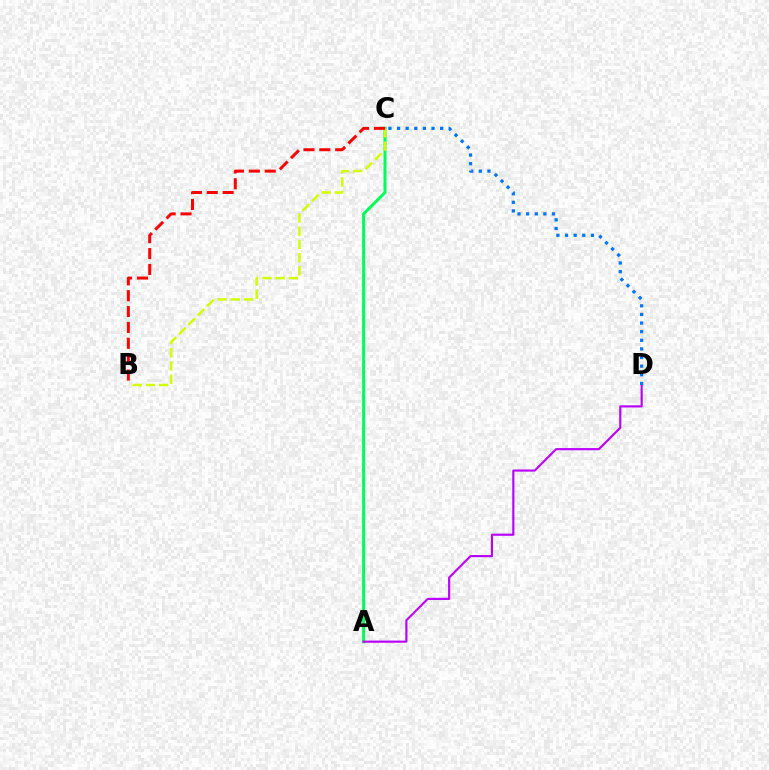{('A', 'C'): [{'color': '#00ff5c', 'line_style': 'solid', 'thickness': 2.19}], ('B', 'C'): [{'color': '#d1ff00', 'line_style': 'dashed', 'thickness': 1.8}, {'color': '#ff0000', 'line_style': 'dashed', 'thickness': 2.16}], ('A', 'D'): [{'color': '#b900ff', 'line_style': 'solid', 'thickness': 1.55}], ('C', 'D'): [{'color': '#0074ff', 'line_style': 'dotted', 'thickness': 2.34}]}